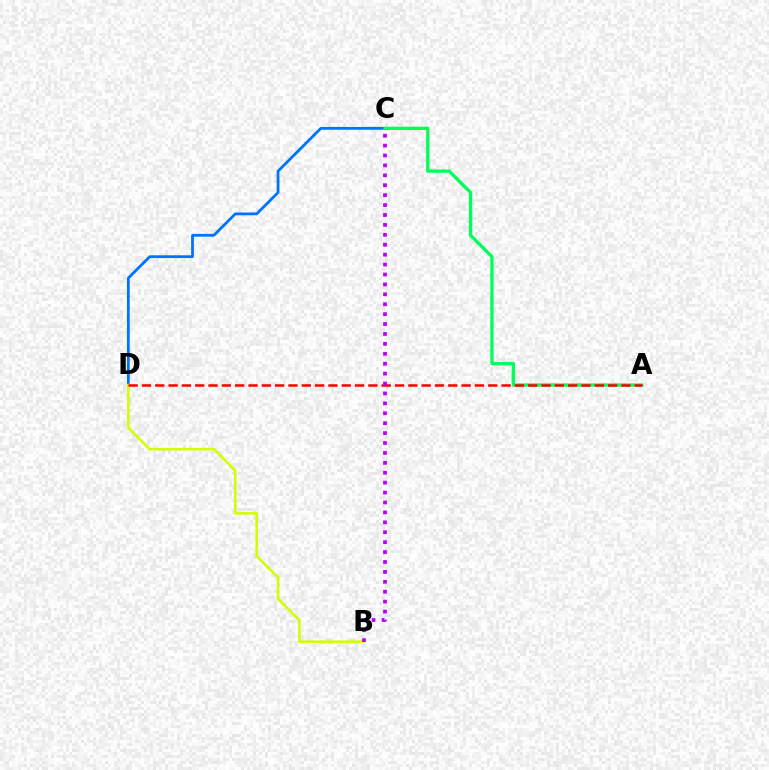{('C', 'D'): [{'color': '#0074ff', 'line_style': 'solid', 'thickness': 2.01}], ('A', 'C'): [{'color': '#00ff5c', 'line_style': 'solid', 'thickness': 2.38}], ('B', 'D'): [{'color': '#d1ff00', 'line_style': 'solid', 'thickness': 1.85}], ('A', 'D'): [{'color': '#ff0000', 'line_style': 'dashed', 'thickness': 1.81}], ('B', 'C'): [{'color': '#b900ff', 'line_style': 'dotted', 'thickness': 2.69}]}